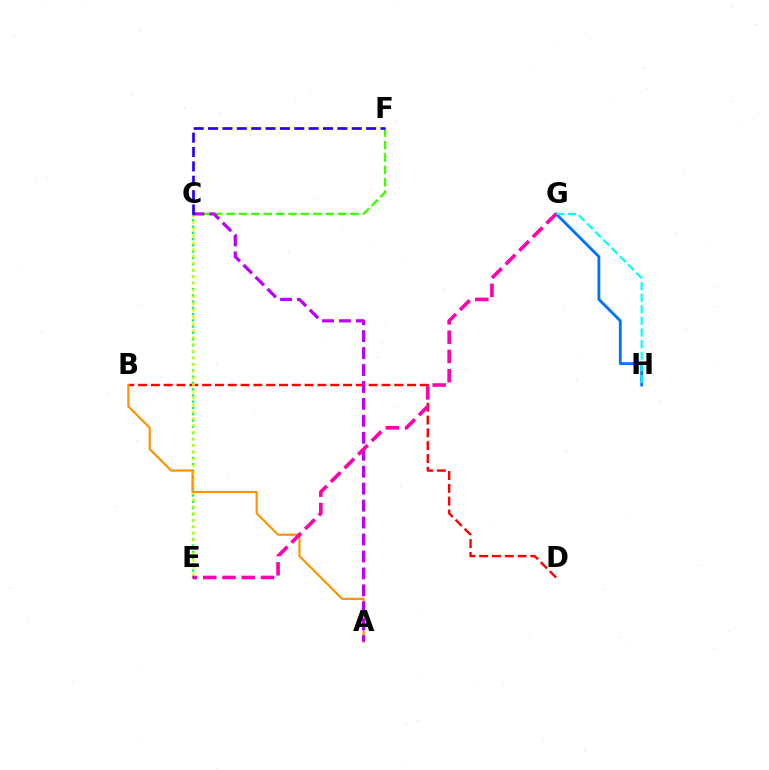{('C', 'E'): [{'color': '#00ff5c', 'line_style': 'dotted', 'thickness': 1.7}, {'color': '#d1ff00', 'line_style': 'dotted', 'thickness': 1.84}], ('C', 'F'): [{'color': '#3dff00', 'line_style': 'dashed', 'thickness': 1.68}, {'color': '#2500ff', 'line_style': 'dashed', 'thickness': 1.95}], ('B', 'D'): [{'color': '#ff0000', 'line_style': 'dashed', 'thickness': 1.74}], ('G', 'H'): [{'color': '#0074ff', 'line_style': 'solid', 'thickness': 2.04}, {'color': '#00fff6', 'line_style': 'dashed', 'thickness': 1.58}], ('A', 'B'): [{'color': '#ff9400', 'line_style': 'solid', 'thickness': 1.56}], ('A', 'C'): [{'color': '#b900ff', 'line_style': 'dashed', 'thickness': 2.3}], ('E', 'G'): [{'color': '#ff00ac', 'line_style': 'dashed', 'thickness': 2.62}]}